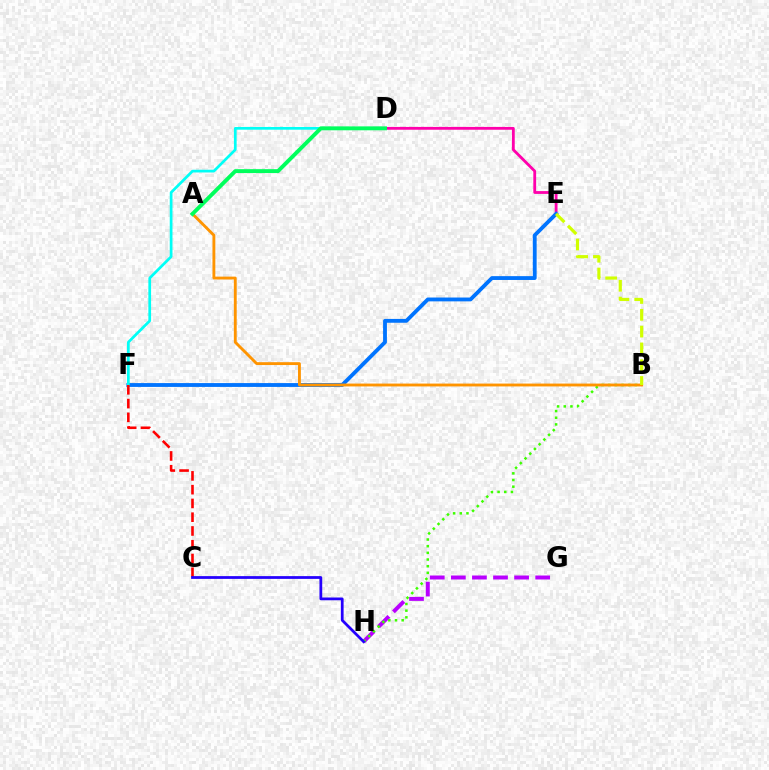{('G', 'H'): [{'color': '#b900ff', 'line_style': 'dashed', 'thickness': 2.86}], ('D', 'E'): [{'color': '#ff00ac', 'line_style': 'solid', 'thickness': 2.03}], ('E', 'F'): [{'color': '#0074ff', 'line_style': 'solid', 'thickness': 2.76}], ('B', 'H'): [{'color': '#3dff00', 'line_style': 'dotted', 'thickness': 1.81}], ('D', 'F'): [{'color': '#00fff6', 'line_style': 'solid', 'thickness': 1.96}], ('C', 'F'): [{'color': '#ff0000', 'line_style': 'dashed', 'thickness': 1.87}], ('A', 'B'): [{'color': '#ff9400', 'line_style': 'solid', 'thickness': 2.06}], ('A', 'D'): [{'color': '#00ff5c', 'line_style': 'solid', 'thickness': 2.81}], ('C', 'H'): [{'color': '#2500ff', 'line_style': 'solid', 'thickness': 1.99}], ('B', 'E'): [{'color': '#d1ff00', 'line_style': 'dashed', 'thickness': 2.28}]}